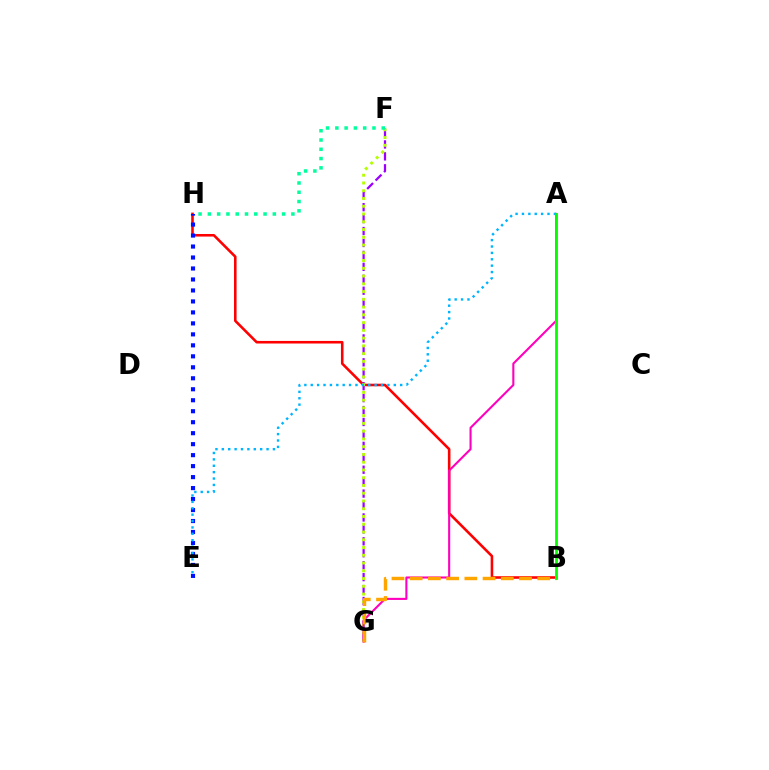{('B', 'H'): [{'color': '#ff0000', 'line_style': 'solid', 'thickness': 1.86}], ('F', 'G'): [{'color': '#9b00ff', 'line_style': 'dashed', 'thickness': 1.62}, {'color': '#b3ff00', 'line_style': 'dotted', 'thickness': 2.11}], ('E', 'H'): [{'color': '#0010ff', 'line_style': 'dotted', 'thickness': 2.98}], ('A', 'E'): [{'color': '#00b5ff', 'line_style': 'dotted', 'thickness': 1.74}], ('A', 'G'): [{'color': '#ff00bd', 'line_style': 'solid', 'thickness': 1.51}], ('F', 'H'): [{'color': '#00ff9d', 'line_style': 'dotted', 'thickness': 2.52}], ('B', 'G'): [{'color': '#ffa500', 'line_style': 'dashed', 'thickness': 2.48}], ('A', 'B'): [{'color': '#08ff00', 'line_style': 'solid', 'thickness': 2.0}]}